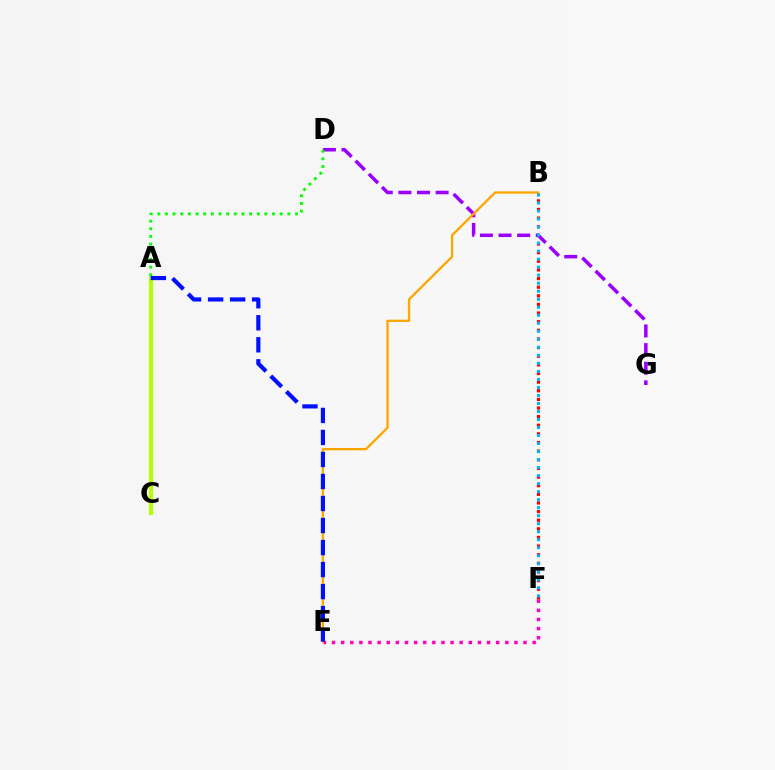{('A', 'C'): [{'color': '#00ff9d', 'line_style': 'solid', 'thickness': 1.79}, {'color': '#b3ff00', 'line_style': 'solid', 'thickness': 2.95}], ('E', 'F'): [{'color': '#ff00bd', 'line_style': 'dotted', 'thickness': 2.48}], ('B', 'F'): [{'color': '#ff0000', 'line_style': 'dotted', 'thickness': 2.34}, {'color': '#00b5ff', 'line_style': 'dotted', 'thickness': 2.18}], ('D', 'G'): [{'color': '#9b00ff', 'line_style': 'dashed', 'thickness': 2.53}], ('A', 'D'): [{'color': '#08ff00', 'line_style': 'dotted', 'thickness': 2.08}], ('B', 'E'): [{'color': '#ffa500', 'line_style': 'solid', 'thickness': 1.67}], ('A', 'E'): [{'color': '#0010ff', 'line_style': 'dashed', 'thickness': 2.99}]}